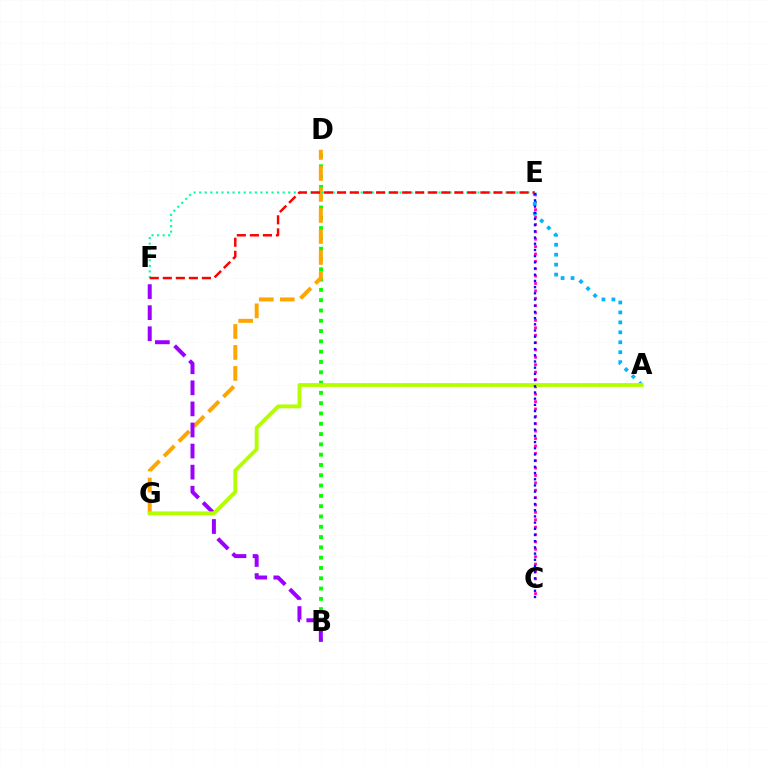{('C', 'E'): [{'color': '#ff00bd', 'line_style': 'dotted', 'thickness': 2.01}, {'color': '#0010ff', 'line_style': 'dotted', 'thickness': 1.68}], ('B', 'D'): [{'color': '#08ff00', 'line_style': 'dotted', 'thickness': 2.8}], ('D', 'G'): [{'color': '#ffa500', 'line_style': 'dashed', 'thickness': 2.85}], ('E', 'F'): [{'color': '#00ff9d', 'line_style': 'dotted', 'thickness': 1.51}, {'color': '#ff0000', 'line_style': 'dashed', 'thickness': 1.77}], ('A', 'E'): [{'color': '#00b5ff', 'line_style': 'dotted', 'thickness': 2.7}], ('B', 'F'): [{'color': '#9b00ff', 'line_style': 'dashed', 'thickness': 2.86}], ('A', 'G'): [{'color': '#b3ff00', 'line_style': 'solid', 'thickness': 2.78}]}